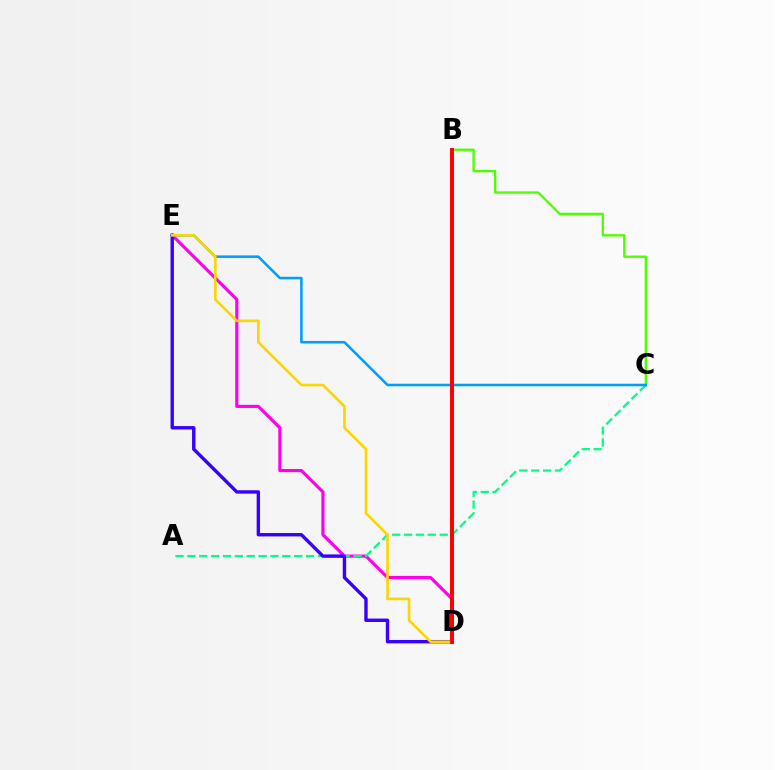{('D', 'E'): [{'color': '#ff00ed', 'line_style': 'solid', 'thickness': 2.27}, {'color': '#3700ff', 'line_style': 'solid', 'thickness': 2.44}, {'color': '#ffd500', 'line_style': 'solid', 'thickness': 1.89}], ('B', 'C'): [{'color': '#4fff00', 'line_style': 'solid', 'thickness': 1.68}], ('A', 'C'): [{'color': '#00ff86', 'line_style': 'dashed', 'thickness': 1.61}], ('C', 'E'): [{'color': '#009eff', 'line_style': 'solid', 'thickness': 1.84}], ('B', 'D'): [{'color': '#ff0000', 'line_style': 'solid', 'thickness': 2.85}]}